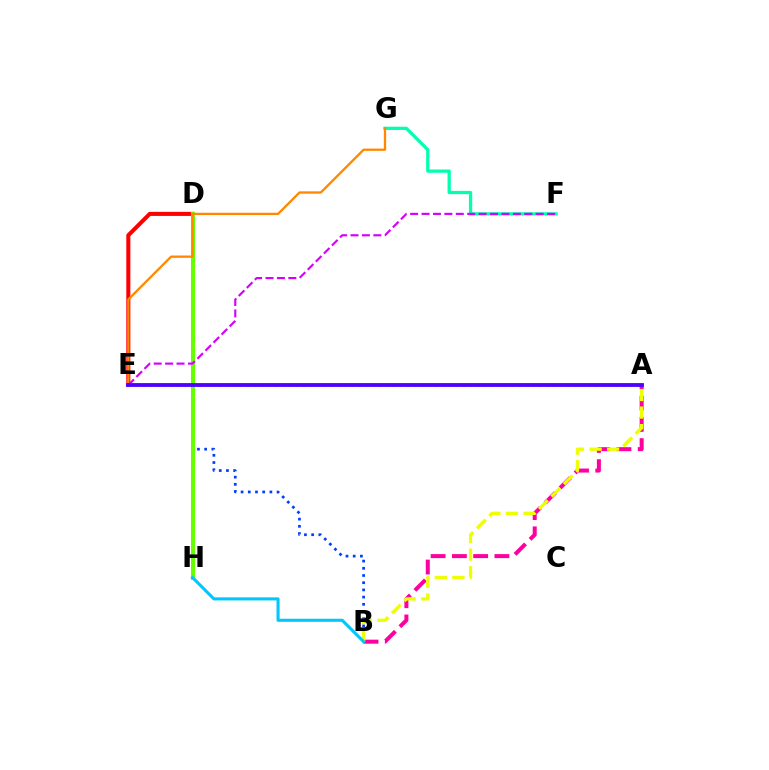{('B', 'D'): [{'color': '#003fff', 'line_style': 'dotted', 'thickness': 1.96}], ('F', 'G'): [{'color': '#00ffaf', 'line_style': 'solid', 'thickness': 2.34}], ('D', 'E'): [{'color': '#ff0000', 'line_style': 'solid', 'thickness': 2.92}], ('A', 'B'): [{'color': '#ff00a0', 'line_style': 'dashed', 'thickness': 2.89}, {'color': '#eeff00', 'line_style': 'dashed', 'thickness': 2.38}], ('D', 'H'): [{'color': '#66ff00', 'line_style': 'solid', 'thickness': 2.93}], ('E', 'G'): [{'color': '#ff8800', 'line_style': 'solid', 'thickness': 1.65}], ('E', 'F'): [{'color': '#d600ff', 'line_style': 'dashed', 'thickness': 1.55}], ('A', 'E'): [{'color': '#00ff27', 'line_style': 'dotted', 'thickness': 1.89}, {'color': '#4f00ff', 'line_style': 'solid', 'thickness': 2.75}], ('B', 'H'): [{'color': '#00c7ff', 'line_style': 'solid', 'thickness': 2.21}]}